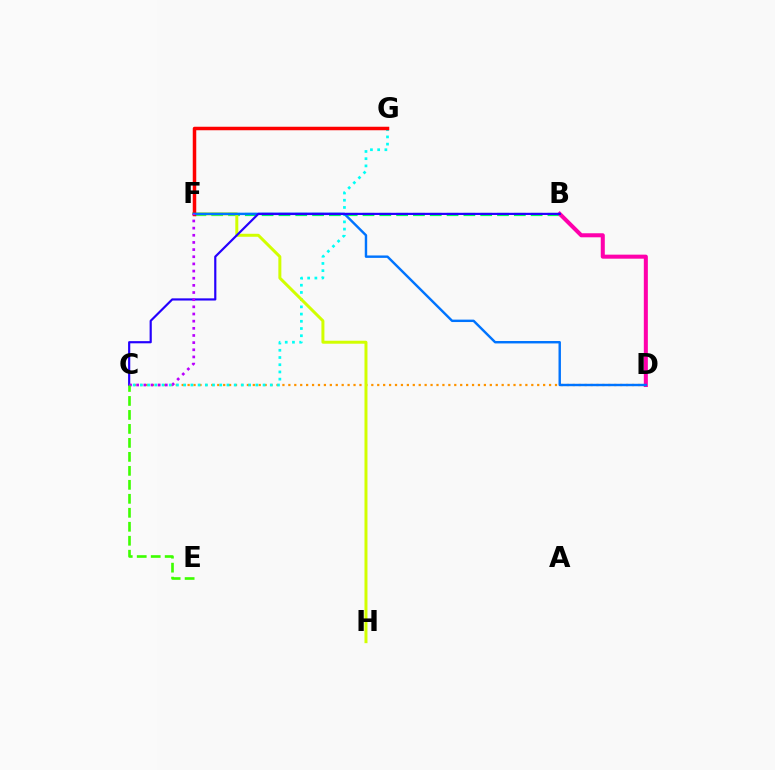{('C', 'D'): [{'color': '#ff9400', 'line_style': 'dotted', 'thickness': 1.61}], ('B', 'F'): [{'color': '#00ff5c', 'line_style': 'dashed', 'thickness': 2.28}], ('B', 'D'): [{'color': '#ff00ac', 'line_style': 'solid', 'thickness': 2.91}], ('C', 'G'): [{'color': '#00fff6', 'line_style': 'dotted', 'thickness': 1.96}], ('F', 'H'): [{'color': '#d1ff00', 'line_style': 'solid', 'thickness': 2.15}], ('F', 'G'): [{'color': '#ff0000', 'line_style': 'solid', 'thickness': 2.52}], ('D', 'F'): [{'color': '#0074ff', 'line_style': 'solid', 'thickness': 1.74}], ('B', 'C'): [{'color': '#2500ff', 'line_style': 'solid', 'thickness': 1.57}], ('C', 'F'): [{'color': '#b900ff', 'line_style': 'dotted', 'thickness': 1.94}], ('C', 'E'): [{'color': '#3dff00', 'line_style': 'dashed', 'thickness': 1.9}]}